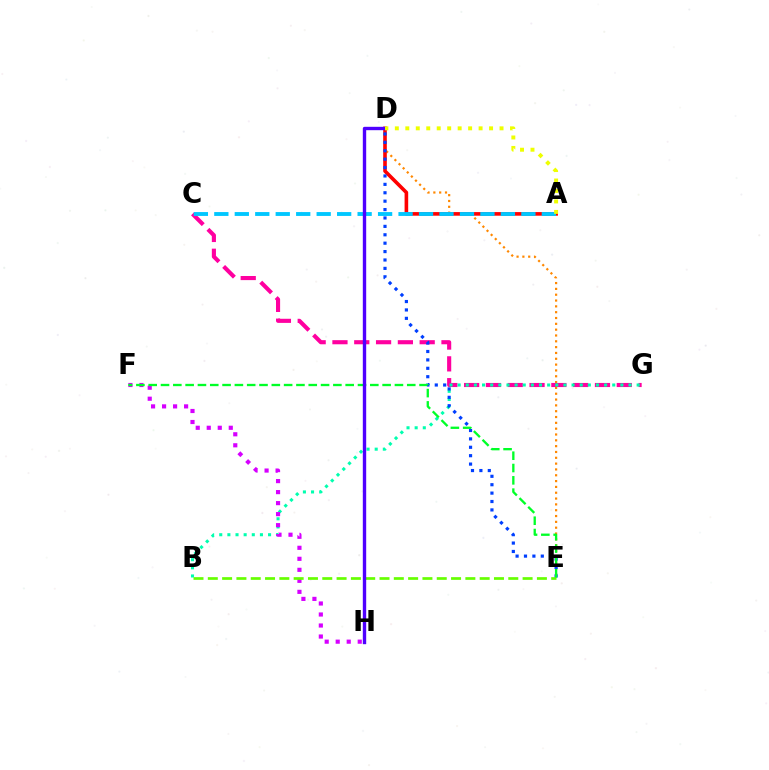{('D', 'E'): [{'color': '#ff8800', 'line_style': 'dotted', 'thickness': 1.58}, {'color': '#003fff', 'line_style': 'dotted', 'thickness': 2.28}], ('C', 'G'): [{'color': '#ff00a0', 'line_style': 'dashed', 'thickness': 2.96}], ('A', 'D'): [{'color': '#ff0000', 'line_style': 'solid', 'thickness': 2.6}, {'color': '#eeff00', 'line_style': 'dotted', 'thickness': 2.84}], ('A', 'C'): [{'color': '#00c7ff', 'line_style': 'dashed', 'thickness': 2.78}], ('B', 'G'): [{'color': '#00ffaf', 'line_style': 'dotted', 'thickness': 2.21}], ('F', 'H'): [{'color': '#d600ff', 'line_style': 'dotted', 'thickness': 2.99}], ('B', 'E'): [{'color': '#66ff00', 'line_style': 'dashed', 'thickness': 1.94}], ('E', 'F'): [{'color': '#00ff27', 'line_style': 'dashed', 'thickness': 1.67}], ('D', 'H'): [{'color': '#4f00ff', 'line_style': 'solid', 'thickness': 2.43}]}